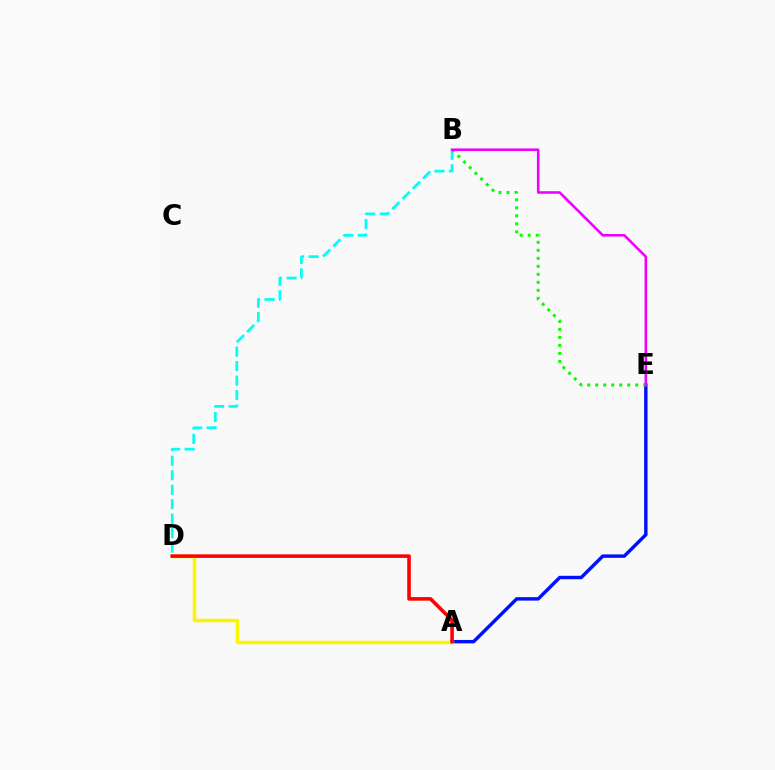{('B', 'D'): [{'color': '#00fff6', 'line_style': 'dashed', 'thickness': 1.97}], ('A', 'E'): [{'color': '#0010ff', 'line_style': 'solid', 'thickness': 2.46}], ('A', 'D'): [{'color': '#fcf500', 'line_style': 'solid', 'thickness': 2.51}, {'color': '#ff0000', 'line_style': 'solid', 'thickness': 2.58}], ('B', 'E'): [{'color': '#08ff00', 'line_style': 'dotted', 'thickness': 2.17}, {'color': '#ee00ff', 'line_style': 'solid', 'thickness': 1.85}]}